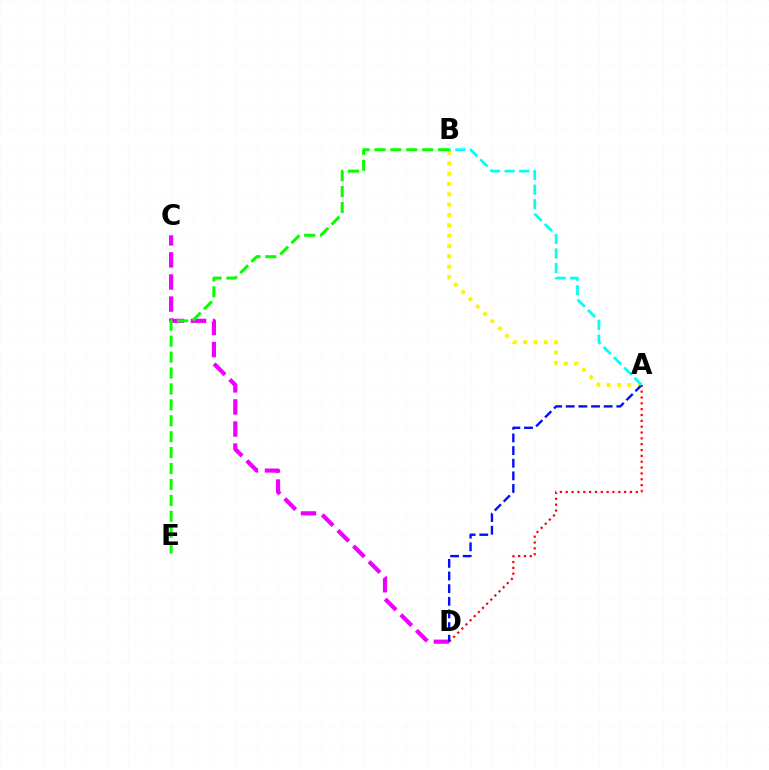{('A', 'D'): [{'color': '#ff0000', 'line_style': 'dotted', 'thickness': 1.59}, {'color': '#0010ff', 'line_style': 'dashed', 'thickness': 1.72}], ('C', 'D'): [{'color': '#ee00ff', 'line_style': 'dashed', 'thickness': 3.0}], ('A', 'B'): [{'color': '#fcf500', 'line_style': 'dotted', 'thickness': 2.81}, {'color': '#00fff6', 'line_style': 'dashed', 'thickness': 1.98}], ('B', 'E'): [{'color': '#08ff00', 'line_style': 'dashed', 'thickness': 2.16}]}